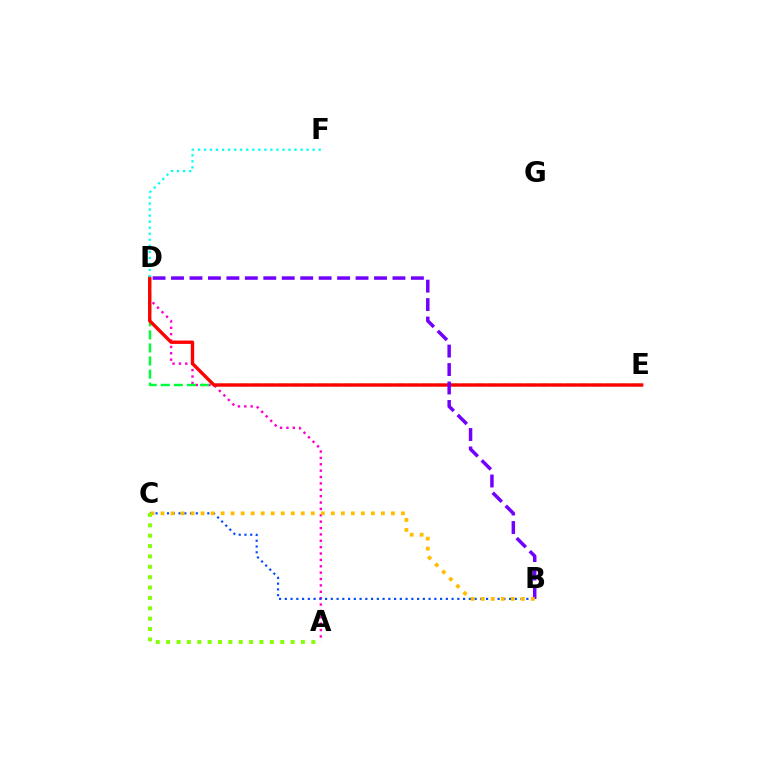{('A', 'D'): [{'color': '#ff00cf', 'line_style': 'dotted', 'thickness': 1.73}], ('B', 'C'): [{'color': '#004bff', 'line_style': 'dotted', 'thickness': 1.56}, {'color': '#ffbd00', 'line_style': 'dotted', 'thickness': 2.72}], ('D', 'E'): [{'color': '#00ff39', 'line_style': 'dashed', 'thickness': 1.78}, {'color': '#ff0000', 'line_style': 'solid', 'thickness': 2.43}], ('D', 'F'): [{'color': '#00fff6', 'line_style': 'dotted', 'thickness': 1.64}], ('B', 'D'): [{'color': '#7200ff', 'line_style': 'dashed', 'thickness': 2.51}], ('A', 'C'): [{'color': '#84ff00', 'line_style': 'dotted', 'thickness': 2.82}]}